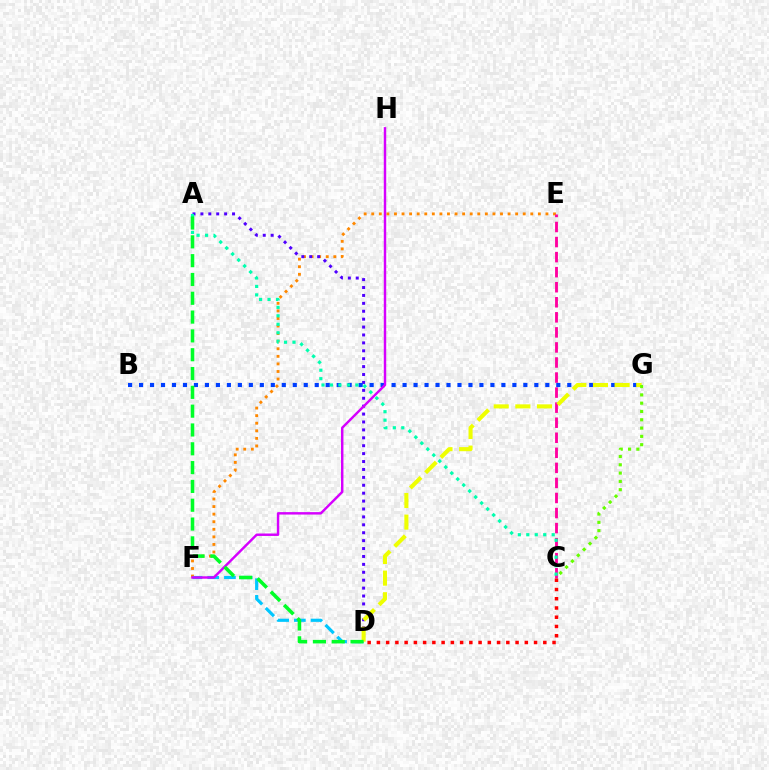{('E', 'F'): [{'color': '#ff8800', 'line_style': 'dotted', 'thickness': 2.06}], ('A', 'D'): [{'color': '#4f00ff', 'line_style': 'dotted', 'thickness': 2.15}, {'color': '#00ff27', 'line_style': 'dashed', 'thickness': 2.56}], ('C', 'E'): [{'color': '#ff00a0', 'line_style': 'dashed', 'thickness': 2.05}], ('D', 'F'): [{'color': '#00c7ff', 'line_style': 'dashed', 'thickness': 2.27}], ('B', 'G'): [{'color': '#003fff', 'line_style': 'dotted', 'thickness': 2.98}], ('C', 'D'): [{'color': '#ff0000', 'line_style': 'dotted', 'thickness': 2.51}], ('F', 'H'): [{'color': '#d600ff', 'line_style': 'solid', 'thickness': 1.75}], ('D', 'G'): [{'color': '#eeff00', 'line_style': 'dashed', 'thickness': 2.94}], ('C', 'G'): [{'color': '#66ff00', 'line_style': 'dotted', 'thickness': 2.26}], ('A', 'C'): [{'color': '#00ffaf', 'line_style': 'dotted', 'thickness': 2.3}]}